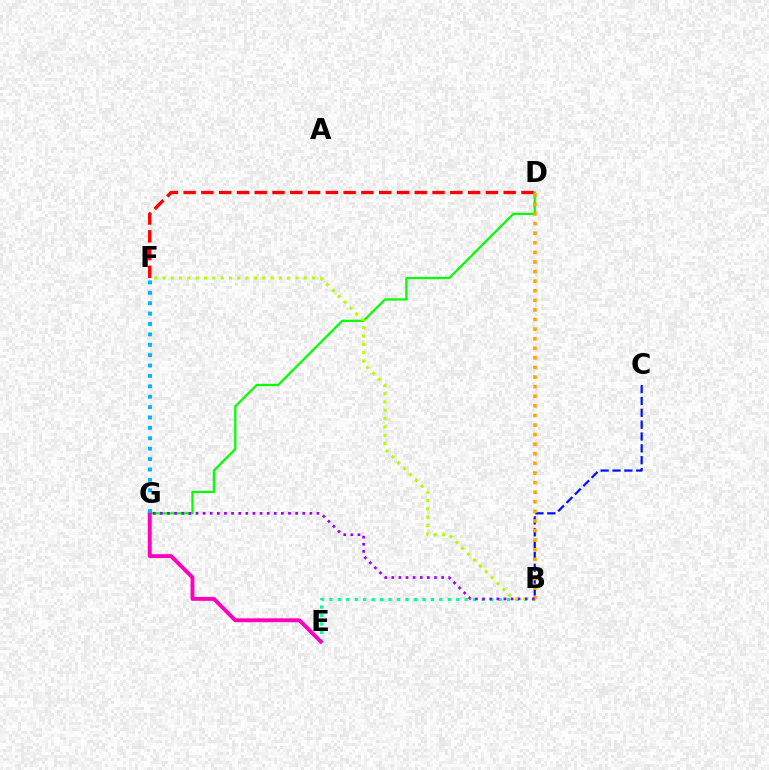{('D', 'G'): [{'color': '#08ff00', 'line_style': 'solid', 'thickness': 1.63}], ('D', 'F'): [{'color': '#ff0000', 'line_style': 'dashed', 'thickness': 2.42}], ('B', 'E'): [{'color': '#00ff9d', 'line_style': 'dotted', 'thickness': 2.3}], ('B', 'C'): [{'color': '#0010ff', 'line_style': 'dashed', 'thickness': 1.61}], ('B', 'F'): [{'color': '#b3ff00', 'line_style': 'dotted', 'thickness': 2.26}], ('B', 'D'): [{'color': '#ffa500', 'line_style': 'dotted', 'thickness': 2.61}], ('E', 'G'): [{'color': '#ff00bd', 'line_style': 'solid', 'thickness': 2.81}], ('B', 'G'): [{'color': '#9b00ff', 'line_style': 'dotted', 'thickness': 1.93}], ('F', 'G'): [{'color': '#00b5ff', 'line_style': 'dotted', 'thickness': 2.82}]}